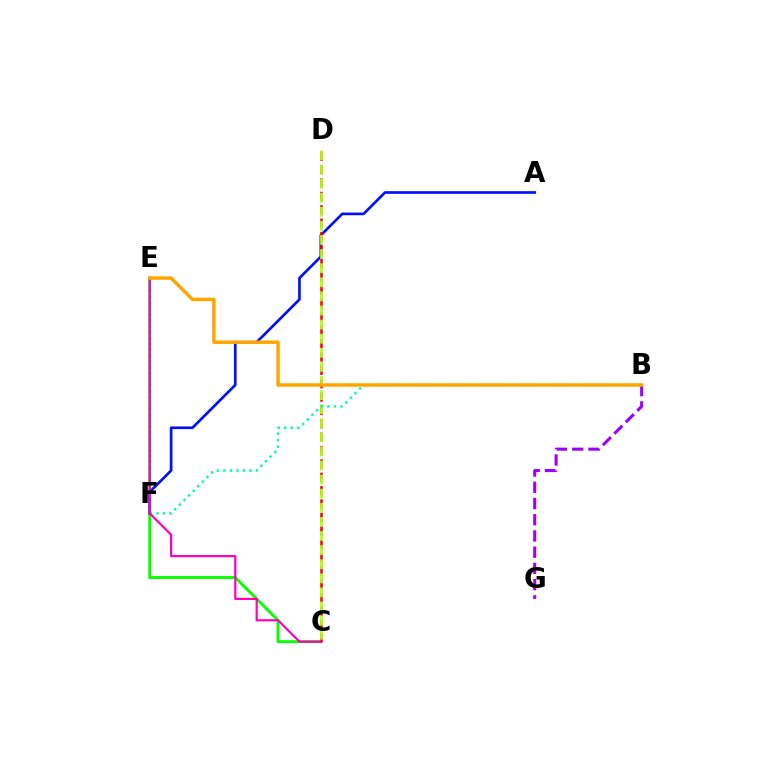{('C', 'E'): [{'color': '#08ff00', 'line_style': 'solid', 'thickness': 2.1}, {'color': '#ff00bd', 'line_style': 'solid', 'thickness': 1.58}], ('A', 'F'): [{'color': '#0010ff', 'line_style': 'solid', 'thickness': 1.92}], ('C', 'D'): [{'color': '#ff0000', 'line_style': 'dashed', 'thickness': 1.82}, {'color': '#b3ff00', 'line_style': 'dashed', 'thickness': 1.91}], ('B', 'G'): [{'color': '#9b00ff', 'line_style': 'dashed', 'thickness': 2.2}], ('E', 'F'): [{'color': '#00b5ff', 'line_style': 'dotted', 'thickness': 1.6}], ('B', 'F'): [{'color': '#00ff9d', 'line_style': 'dotted', 'thickness': 1.77}], ('B', 'E'): [{'color': '#ffa500', 'line_style': 'solid', 'thickness': 2.48}]}